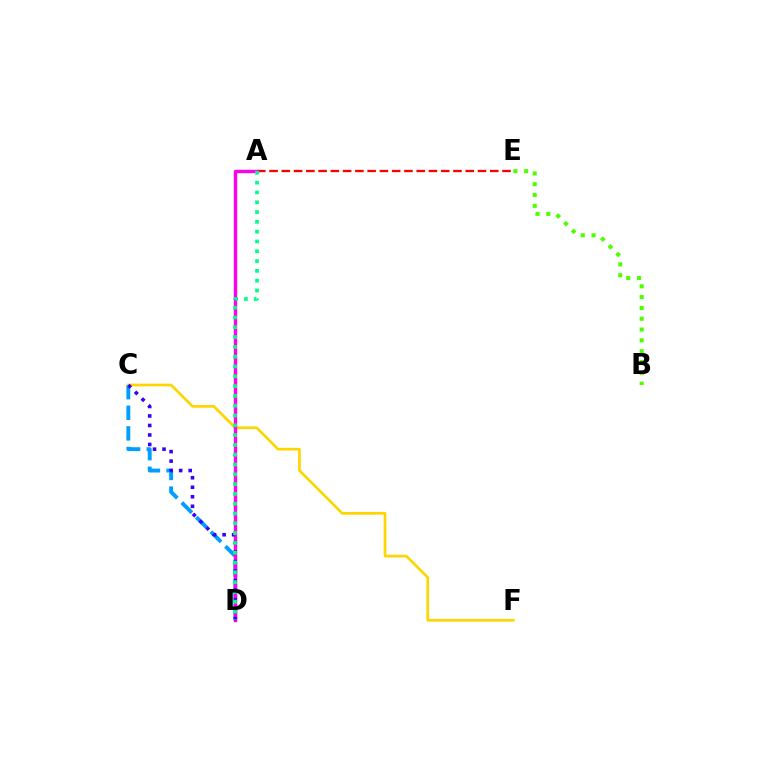{('C', 'D'): [{'color': '#009eff', 'line_style': 'dashed', 'thickness': 2.8}, {'color': '#3700ff', 'line_style': 'dotted', 'thickness': 2.58}], ('A', 'E'): [{'color': '#ff0000', 'line_style': 'dashed', 'thickness': 1.67}], ('C', 'F'): [{'color': '#ffd500', 'line_style': 'solid', 'thickness': 1.93}], ('A', 'D'): [{'color': '#ff00ed', 'line_style': 'solid', 'thickness': 2.45}, {'color': '#00ff86', 'line_style': 'dotted', 'thickness': 2.66}], ('B', 'E'): [{'color': '#4fff00', 'line_style': 'dotted', 'thickness': 2.94}]}